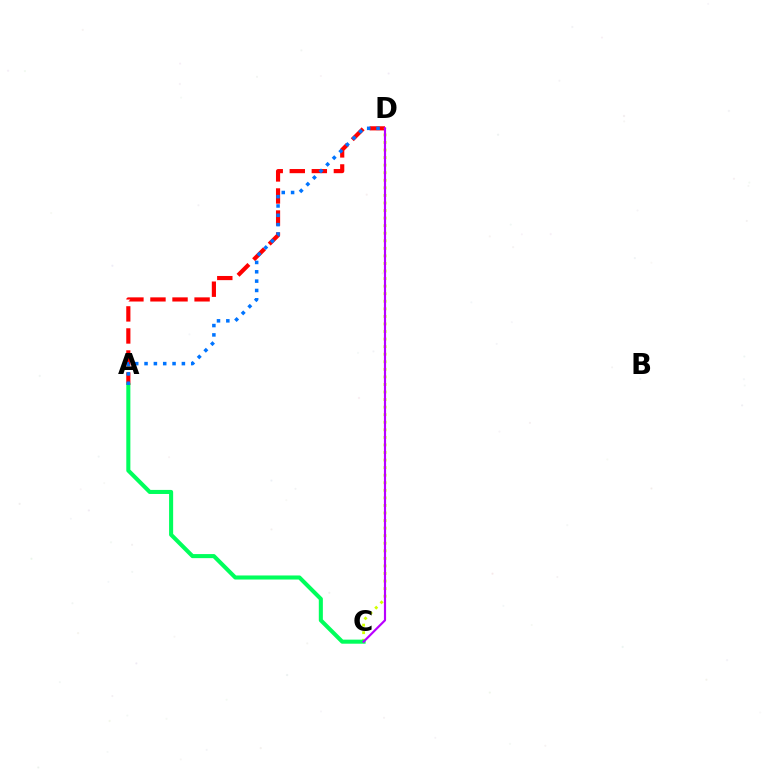{('A', 'D'): [{'color': '#ff0000', 'line_style': 'dashed', 'thickness': 3.0}, {'color': '#0074ff', 'line_style': 'dotted', 'thickness': 2.54}], ('C', 'D'): [{'color': '#d1ff00', 'line_style': 'dotted', 'thickness': 2.05}, {'color': '#b900ff', 'line_style': 'solid', 'thickness': 1.56}], ('A', 'C'): [{'color': '#00ff5c', 'line_style': 'solid', 'thickness': 2.92}]}